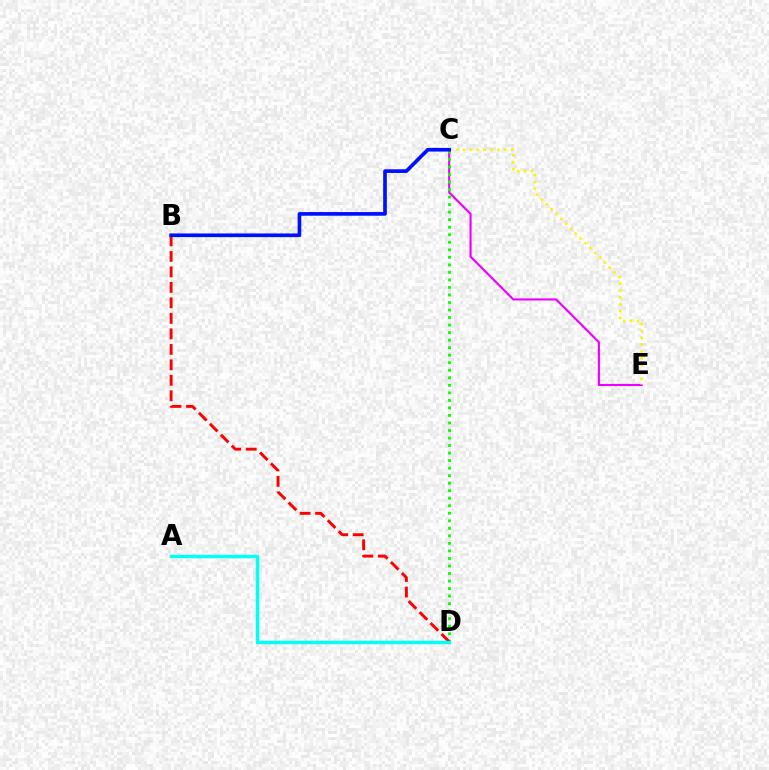{('C', 'E'): [{'color': '#ee00ff', 'line_style': 'solid', 'thickness': 1.54}, {'color': '#fcf500', 'line_style': 'dotted', 'thickness': 1.86}], ('C', 'D'): [{'color': '#08ff00', 'line_style': 'dotted', 'thickness': 2.05}], ('B', 'D'): [{'color': '#ff0000', 'line_style': 'dashed', 'thickness': 2.1}], ('B', 'C'): [{'color': '#0010ff', 'line_style': 'solid', 'thickness': 2.64}], ('A', 'D'): [{'color': '#00fff6', 'line_style': 'solid', 'thickness': 2.47}]}